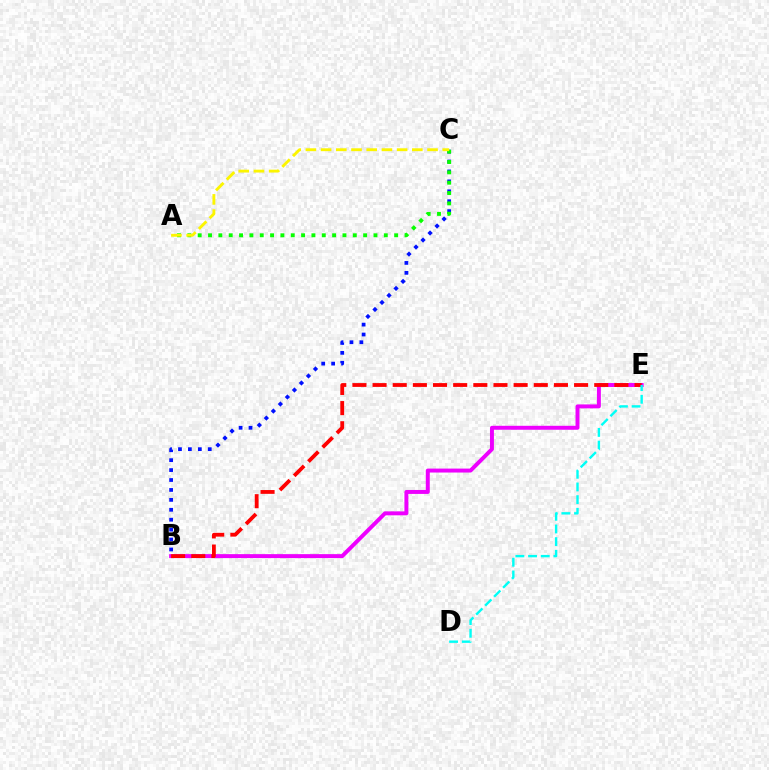{('B', 'C'): [{'color': '#0010ff', 'line_style': 'dotted', 'thickness': 2.7}], ('A', 'C'): [{'color': '#08ff00', 'line_style': 'dotted', 'thickness': 2.81}, {'color': '#fcf500', 'line_style': 'dashed', 'thickness': 2.07}], ('B', 'E'): [{'color': '#ee00ff', 'line_style': 'solid', 'thickness': 2.84}, {'color': '#ff0000', 'line_style': 'dashed', 'thickness': 2.74}], ('D', 'E'): [{'color': '#00fff6', 'line_style': 'dashed', 'thickness': 1.72}]}